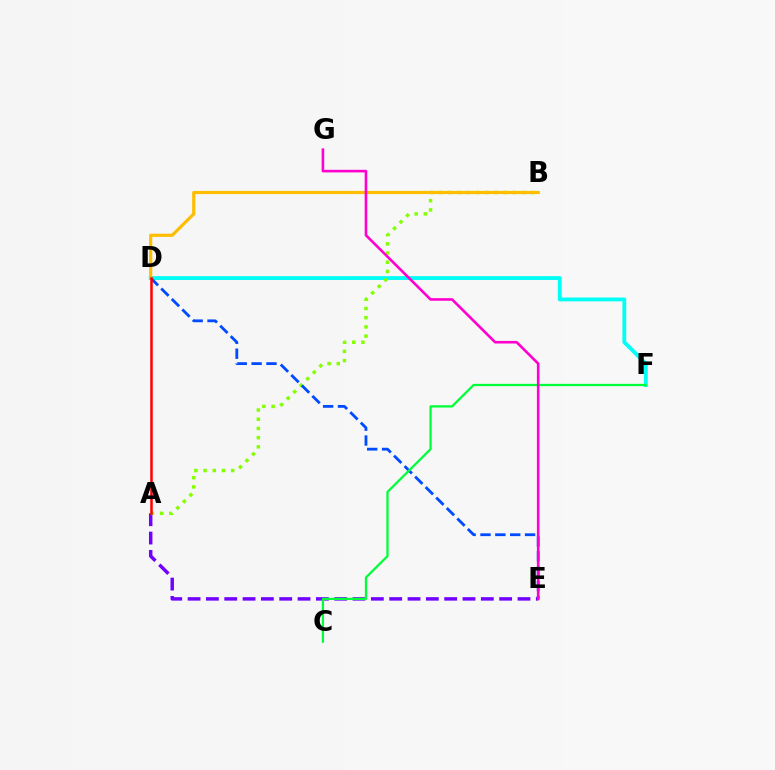{('D', 'F'): [{'color': '#00fff6', 'line_style': 'solid', 'thickness': 2.76}], ('A', 'E'): [{'color': '#7200ff', 'line_style': 'dashed', 'thickness': 2.49}], ('A', 'B'): [{'color': '#84ff00', 'line_style': 'dotted', 'thickness': 2.5}], ('D', 'E'): [{'color': '#004bff', 'line_style': 'dashed', 'thickness': 2.02}], ('B', 'D'): [{'color': '#ffbd00', 'line_style': 'solid', 'thickness': 2.28}], ('A', 'D'): [{'color': '#ff0000', 'line_style': 'solid', 'thickness': 1.8}], ('C', 'F'): [{'color': '#00ff39', 'line_style': 'solid', 'thickness': 1.63}], ('E', 'G'): [{'color': '#ff00cf', 'line_style': 'solid', 'thickness': 1.88}]}